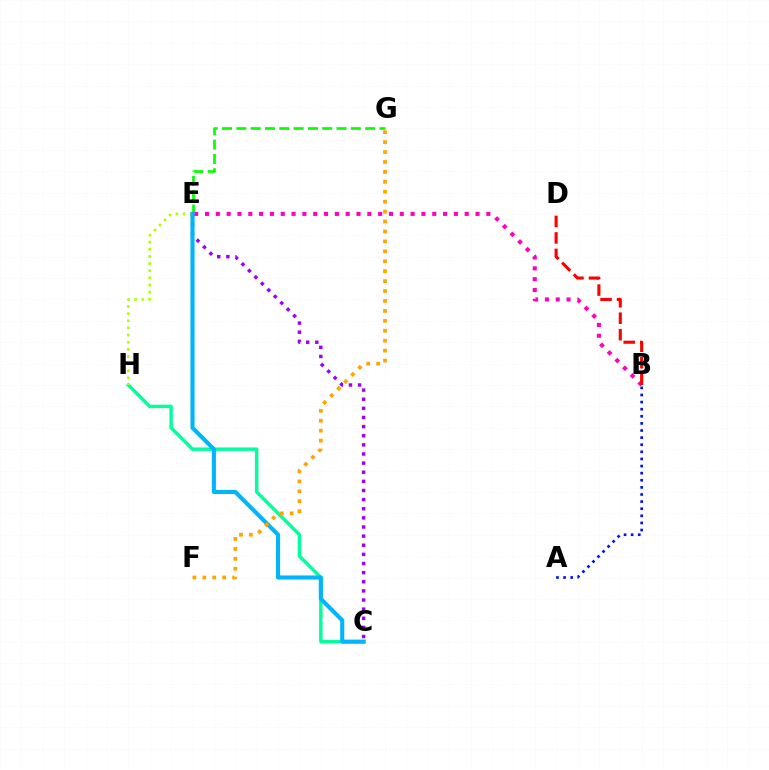{('E', 'G'): [{'color': '#08ff00', 'line_style': 'dashed', 'thickness': 1.94}], ('B', 'E'): [{'color': '#ff00bd', 'line_style': 'dotted', 'thickness': 2.94}], ('B', 'D'): [{'color': '#ff0000', 'line_style': 'dashed', 'thickness': 2.24}], ('C', 'H'): [{'color': '#00ff9d', 'line_style': 'solid', 'thickness': 2.49}], ('C', 'E'): [{'color': '#9b00ff', 'line_style': 'dotted', 'thickness': 2.48}, {'color': '#00b5ff', 'line_style': 'solid', 'thickness': 2.95}], ('E', 'H'): [{'color': '#b3ff00', 'line_style': 'dotted', 'thickness': 1.94}], ('A', 'B'): [{'color': '#0010ff', 'line_style': 'dotted', 'thickness': 1.93}], ('F', 'G'): [{'color': '#ffa500', 'line_style': 'dotted', 'thickness': 2.7}]}